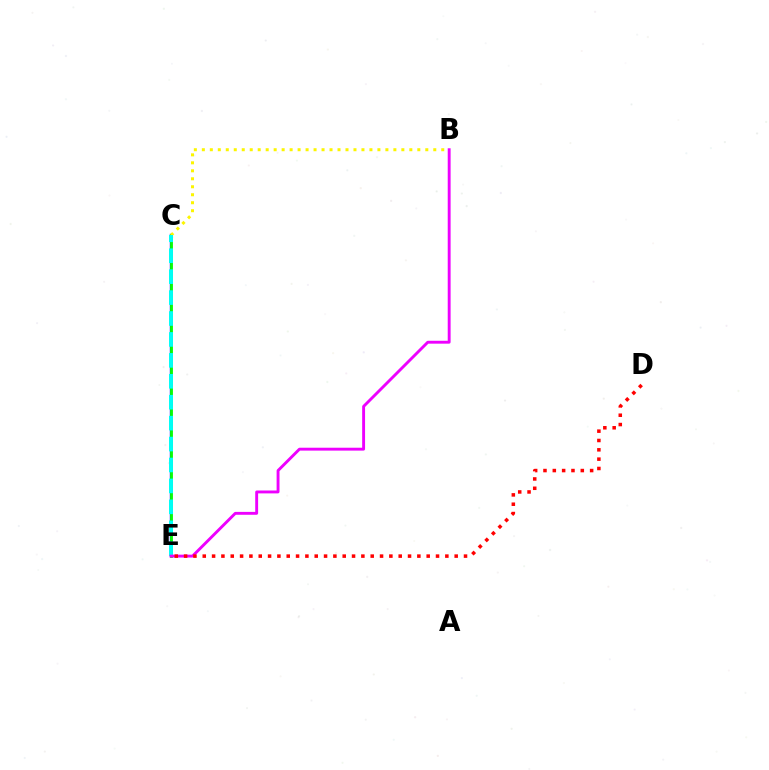{('C', 'E'): [{'color': '#0010ff', 'line_style': 'solid', 'thickness': 1.72}, {'color': '#08ff00', 'line_style': 'solid', 'thickness': 2.02}, {'color': '#00fff6', 'line_style': 'dashed', 'thickness': 2.84}], ('B', 'C'): [{'color': '#fcf500', 'line_style': 'dotted', 'thickness': 2.17}], ('B', 'E'): [{'color': '#ee00ff', 'line_style': 'solid', 'thickness': 2.08}], ('D', 'E'): [{'color': '#ff0000', 'line_style': 'dotted', 'thickness': 2.54}]}